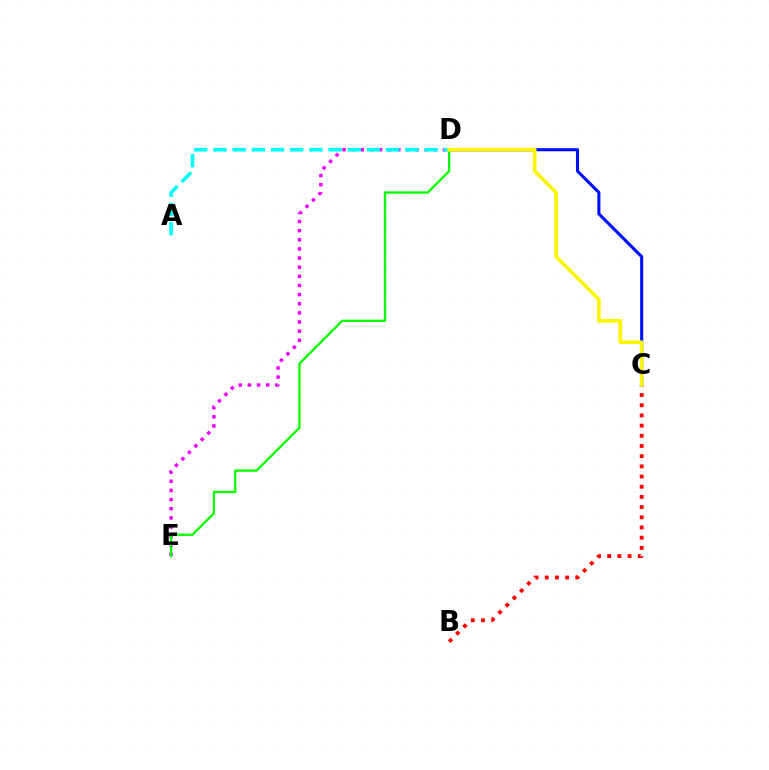{('B', 'C'): [{'color': '#ff0000', 'line_style': 'dotted', 'thickness': 2.77}], ('C', 'D'): [{'color': '#0010ff', 'line_style': 'solid', 'thickness': 2.22}, {'color': '#fcf500', 'line_style': 'solid', 'thickness': 2.6}], ('D', 'E'): [{'color': '#ee00ff', 'line_style': 'dotted', 'thickness': 2.48}, {'color': '#08ff00', 'line_style': 'solid', 'thickness': 1.66}], ('A', 'D'): [{'color': '#00fff6', 'line_style': 'dashed', 'thickness': 2.61}]}